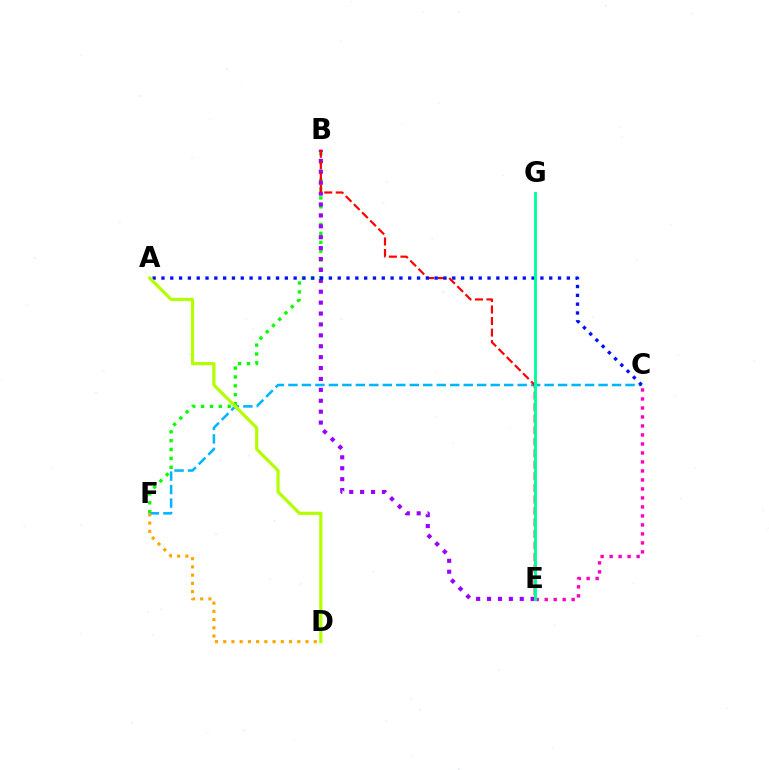{('B', 'F'): [{'color': '#08ff00', 'line_style': 'dotted', 'thickness': 2.41}], ('C', 'E'): [{'color': '#ff00bd', 'line_style': 'dotted', 'thickness': 2.44}], ('B', 'E'): [{'color': '#9b00ff', 'line_style': 'dotted', 'thickness': 2.96}, {'color': '#ff0000', 'line_style': 'dashed', 'thickness': 1.57}], ('C', 'F'): [{'color': '#00b5ff', 'line_style': 'dashed', 'thickness': 1.83}], ('A', 'C'): [{'color': '#0010ff', 'line_style': 'dotted', 'thickness': 2.39}], ('A', 'D'): [{'color': '#b3ff00', 'line_style': 'solid', 'thickness': 2.3}], ('D', 'F'): [{'color': '#ffa500', 'line_style': 'dotted', 'thickness': 2.24}], ('E', 'G'): [{'color': '#00ff9d', 'line_style': 'solid', 'thickness': 2.09}]}